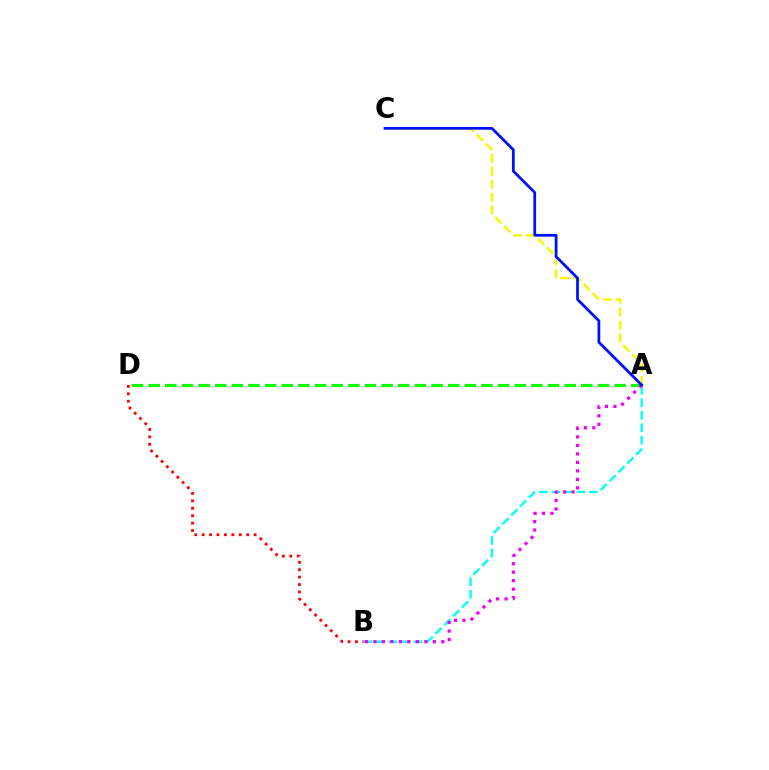{('B', 'D'): [{'color': '#ff0000', 'line_style': 'dotted', 'thickness': 2.02}], ('A', 'C'): [{'color': '#fcf500', 'line_style': 'dashed', 'thickness': 1.75}, {'color': '#0010ff', 'line_style': 'solid', 'thickness': 1.99}], ('A', 'B'): [{'color': '#00fff6', 'line_style': 'dashed', 'thickness': 1.7}, {'color': '#ee00ff', 'line_style': 'dotted', 'thickness': 2.31}], ('A', 'D'): [{'color': '#08ff00', 'line_style': 'dashed', 'thickness': 2.26}]}